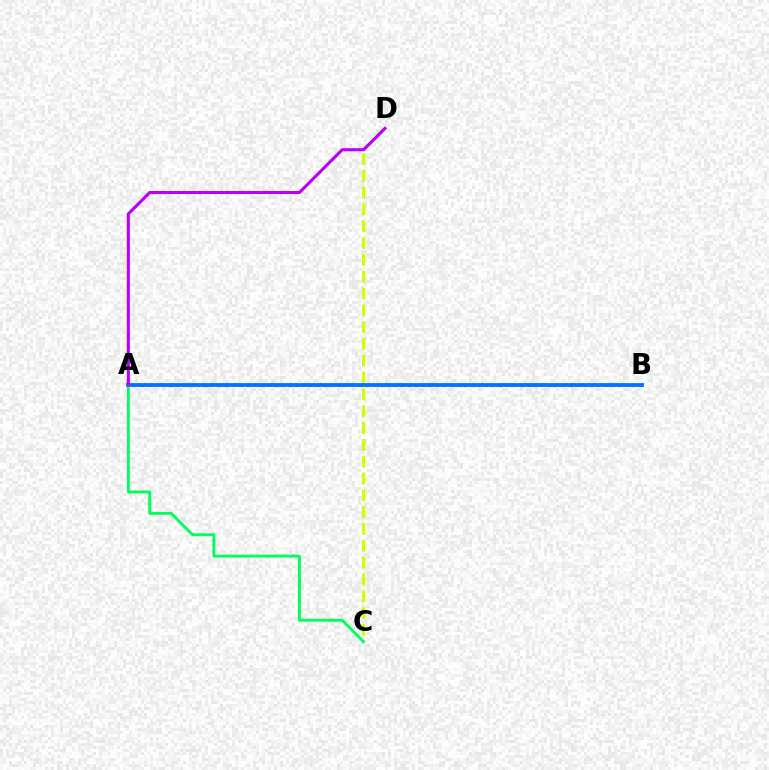{('A', 'B'): [{'color': '#ff0000', 'line_style': 'dotted', 'thickness': 1.91}, {'color': '#0074ff', 'line_style': 'solid', 'thickness': 2.75}], ('C', 'D'): [{'color': '#d1ff00', 'line_style': 'dashed', 'thickness': 2.28}], ('A', 'C'): [{'color': '#00ff5c', 'line_style': 'solid', 'thickness': 2.08}], ('A', 'D'): [{'color': '#b900ff', 'line_style': 'solid', 'thickness': 2.22}]}